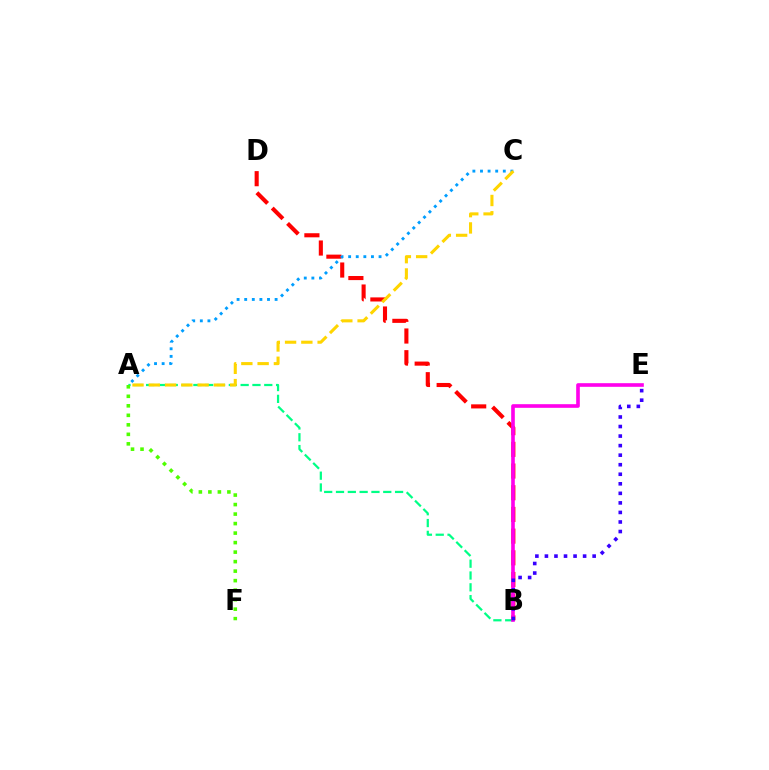{('A', 'B'): [{'color': '#00ff86', 'line_style': 'dashed', 'thickness': 1.61}], ('B', 'D'): [{'color': '#ff0000', 'line_style': 'dashed', 'thickness': 2.95}], ('B', 'E'): [{'color': '#ff00ed', 'line_style': 'solid', 'thickness': 2.62}, {'color': '#3700ff', 'line_style': 'dotted', 'thickness': 2.59}], ('A', 'C'): [{'color': '#009eff', 'line_style': 'dotted', 'thickness': 2.07}, {'color': '#ffd500', 'line_style': 'dashed', 'thickness': 2.21}], ('A', 'F'): [{'color': '#4fff00', 'line_style': 'dotted', 'thickness': 2.58}]}